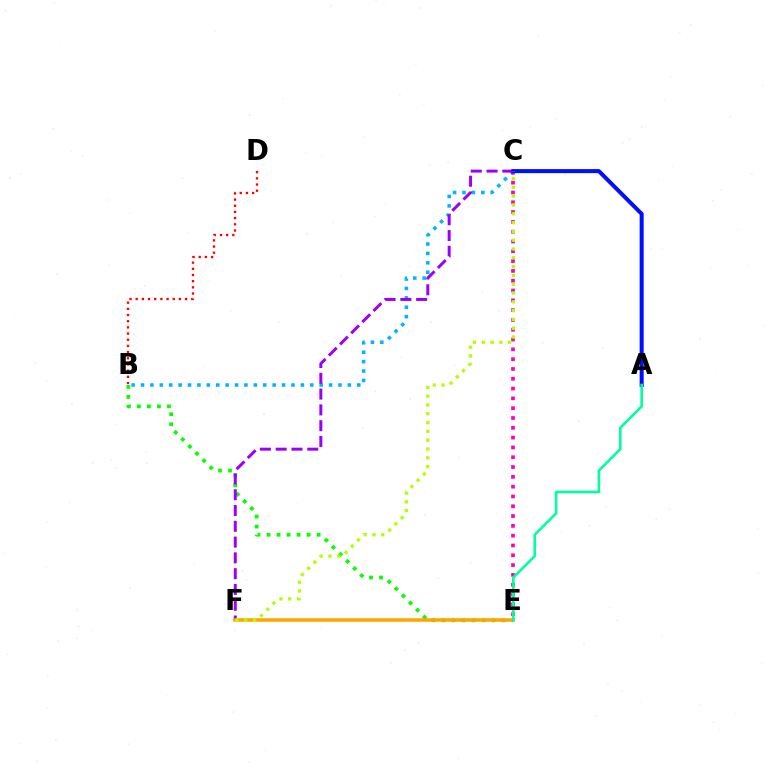{('B', 'C'): [{'color': '#00b5ff', 'line_style': 'dotted', 'thickness': 2.55}], ('C', 'E'): [{'color': '#ff00bd', 'line_style': 'dotted', 'thickness': 2.66}], ('B', 'E'): [{'color': '#08ff00', 'line_style': 'dotted', 'thickness': 2.72}], ('C', 'F'): [{'color': '#9b00ff', 'line_style': 'dashed', 'thickness': 2.14}, {'color': '#b3ff00', 'line_style': 'dotted', 'thickness': 2.39}], ('A', 'C'): [{'color': '#0010ff', 'line_style': 'solid', 'thickness': 2.9}], ('B', 'D'): [{'color': '#ff0000', 'line_style': 'dotted', 'thickness': 1.68}], ('E', 'F'): [{'color': '#ffa500', 'line_style': 'solid', 'thickness': 2.53}], ('A', 'E'): [{'color': '#00ff9d', 'line_style': 'solid', 'thickness': 1.88}]}